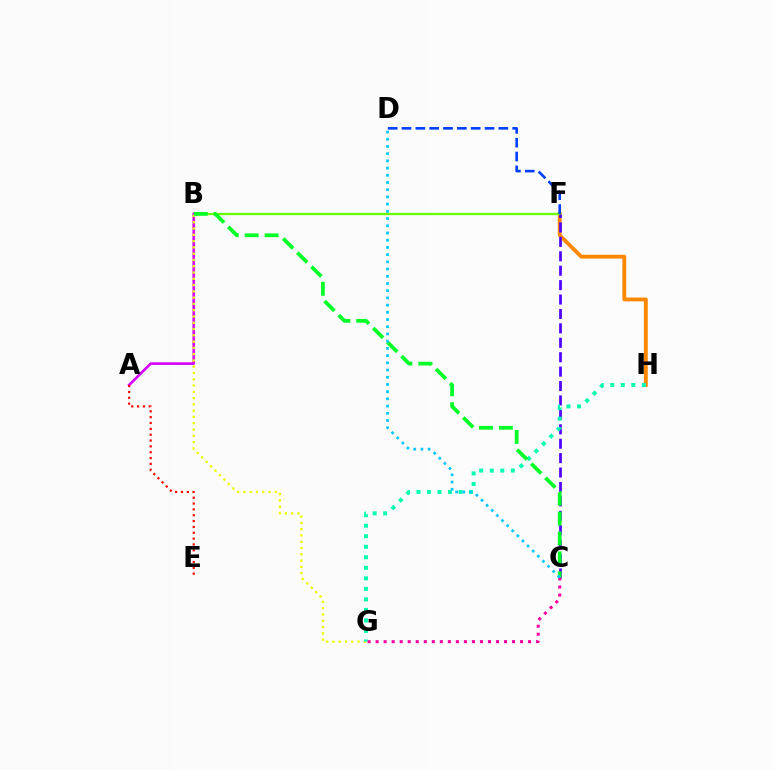{('F', 'H'): [{'color': '#ff8800', 'line_style': 'solid', 'thickness': 2.78}], ('B', 'F'): [{'color': '#66ff00', 'line_style': 'solid', 'thickness': 1.64}], ('A', 'B'): [{'color': '#d600ff', 'line_style': 'solid', 'thickness': 1.9}], ('A', 'E'): [{'color': '#ff0000', 'line_style': 'dotted', 'thickness': 1.59}], ('B', 'G'): [{'color': '#eeff00', 'line_style': 'dotted', 'thickness': 1.71}], ('D', 'F'): [{'color': '#003fff', 'line_style': 'dashed', 'thickness': 1.88}], ('C', 'F'): [{'color': '#4f00ff', 'line_style': 'dashed', 'thickness': 1.96}], ('G', 'H'): [{'color': '#00ffaf', 'line_style': 'dotted', 'thickness': 2.86}], ('C', 'G'): [{'color': '#ff00a0', 'line_style': 'dotted', 'thickness': 2.18}], ('B', 'C'): [{'color': '#00ff27', 'line_style': 'dashed', 'thickness': 2.71}], ('C', 'D'): [{'color': '#00c7ff', 'line_style': 'dotted', 'thickness': 1.96}]}